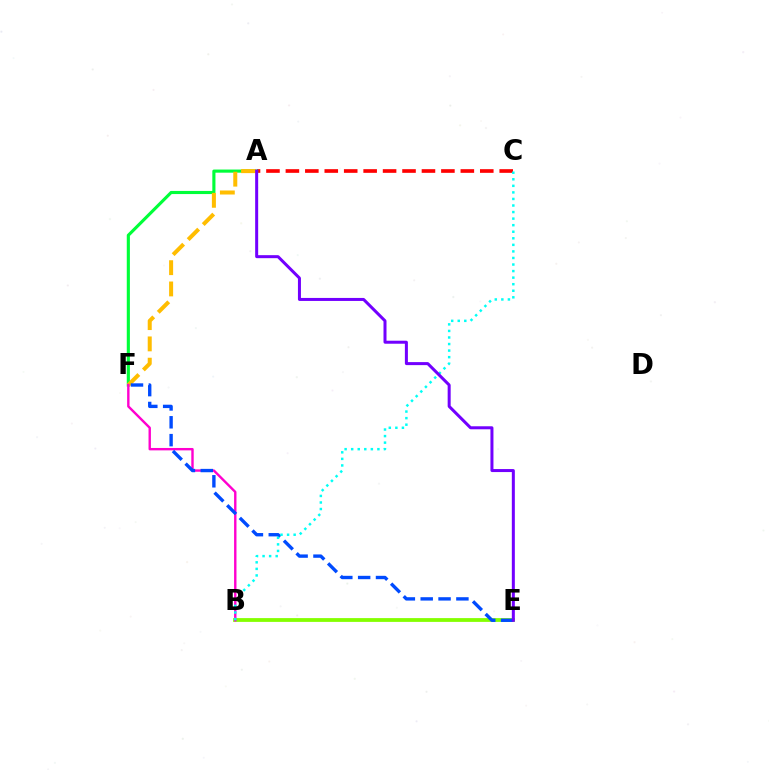{('A', 'C'): [{'color': '#ff0000', 'line_style': 'dashed', 'thickness': 2.64}], ('B', 'E'): [{'color': '#84ff00', 'line_style': 'solid', 'thickness': 2.73}], ('A', 'F'): [{'color': '#00ff39', 'line_style': 'solid', 'thickness': 2.25}, {'color': '#ffbd00', 'line_style': 'dashed', 'thickness': 2.89}], ('B', 'F'): [{'color': '#ff00cf', 'line_style': 'solid', 'thickness': 1.73}], ('E', 'F'): [{'color': '#004bff', 'line_style': 'dashed', 'thickness': 2.43}], ('B', 'C'): [{'color': '#00fff6', 'line_style': 'dotted', 'thickness': 1.78}], ('A', 'E'): [{'color': '#7200ff', 'line_style': 'solid', 'thickness': 2.17}]}